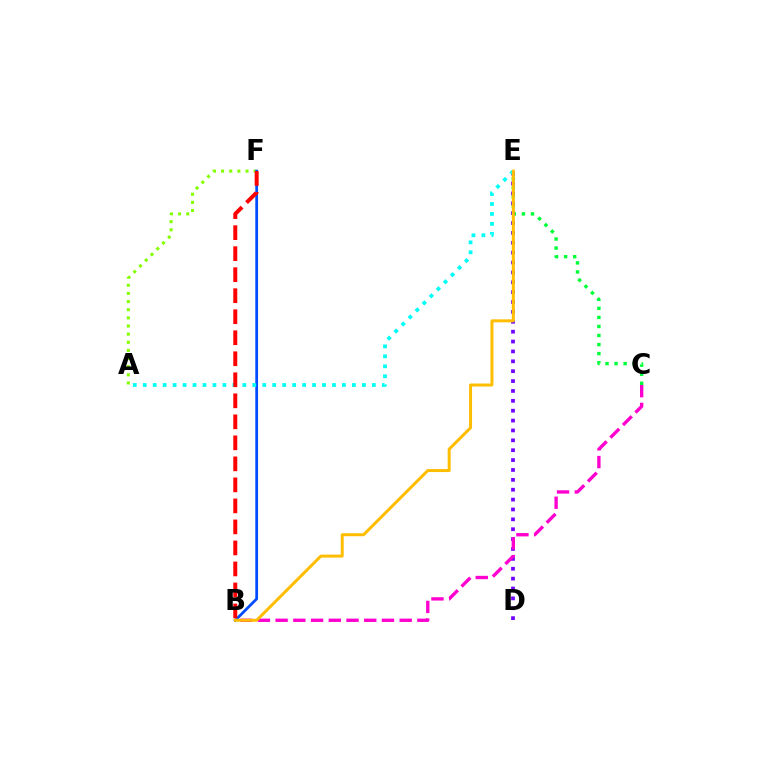{('C', 'E'): [{'color': '#00ff39', 'line_style': 'dotted', 'thickness': 2.46}], ('A', 'F'): [{'color': '#84ff00', 'line_style': 'dotted', 'thickness': 2.21}], ('D', 'E'): [{'color': '#7200ff', 'line_style': 'dotted', 'thickness': 2.68}], ('B', 'F'): [{'color': '#004bff', 'line_style': 'solid', 'thickness': 1.98}, {'color': '#ff0000', 'line_style': 'dashed', 'thickness': 2.86}], ('A', 'E'): [{'color': '#00fff6', 'line_style': 'dotted', 'thickness': 2.71}], ('B', 'C'): [{'color': '#ff00cf', 'line_style': 'dashed', 'thickness': 2.41}], ('B', 'E'): [{'color': '#ffbd00', 'line_style': 'solid', 'thickness': 2.14}]}